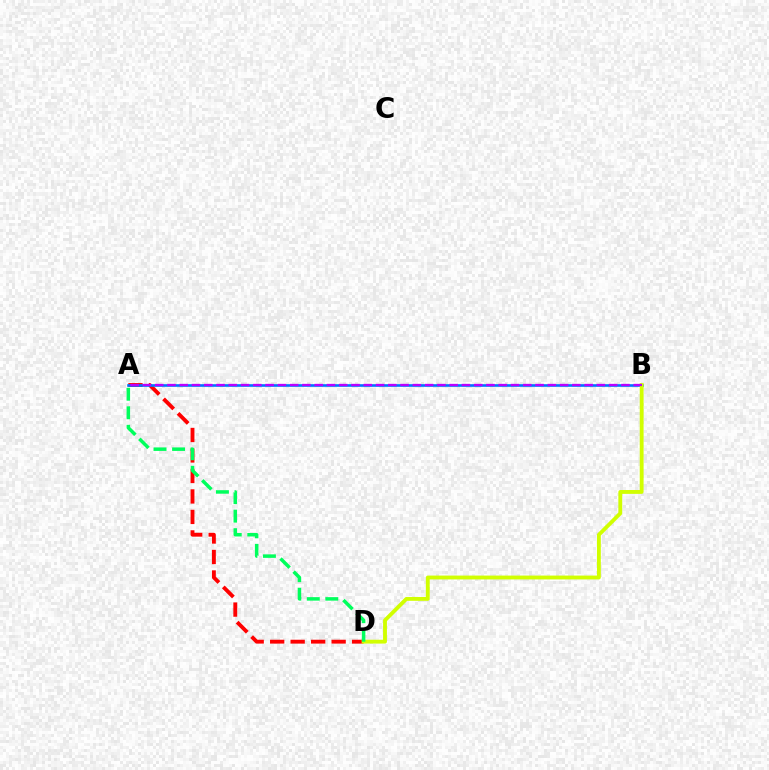{('A', 'D'): [{'color': '#ff0000', 'line_style': 'dashed', 'thickness': 2.78}, {'color': '#00ff5c', 'line_style': 'dashed', 'thickness': 2.52}], ('A', 'B'): [{'color': '#0074ff', 'line_style': 'solid', 'thickness': 1.88}, {'color': '#b900ff', 'line_style': 'dashed', 'thickness': 1.67}], ('B', 'D'): [{'color': '#d1ff00', 'line_style': 'solid', 'thickness': 2.77}]}